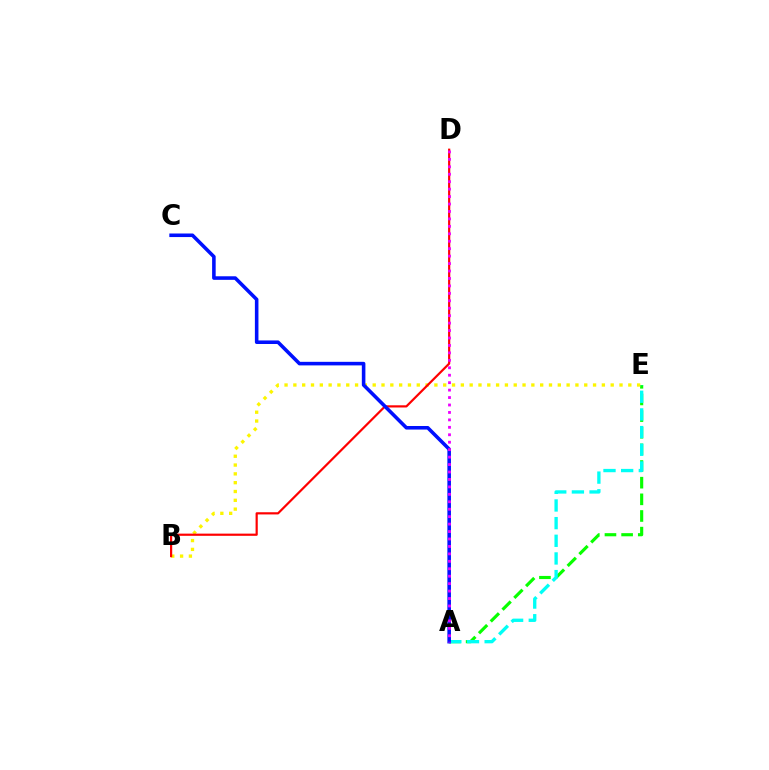{('A', 'E'): [{'color': '#08ff00', 'line_style': 'dashed', 'thickness': 2.26}, {'color': '#00fff6', 'line_style': 'dashed', 'thickness': 2.4}], ('B', 'E'): [{'color': '#fcf500', 'line_style': 'dotted', 'thickness': 2.39}], ('B', 'D'): [{'color': '#ff0000', 'line_style': 'solid', 'thickness': 1.58}], ('A', 'C'): [{'color': '#0010ff', 'line_style': 'solid', 'thickness': 2.57}], ('A', 'D'): [{'color': '#ee00ff', 'line_style': 'dotted', 'thickness': 2.02}]}